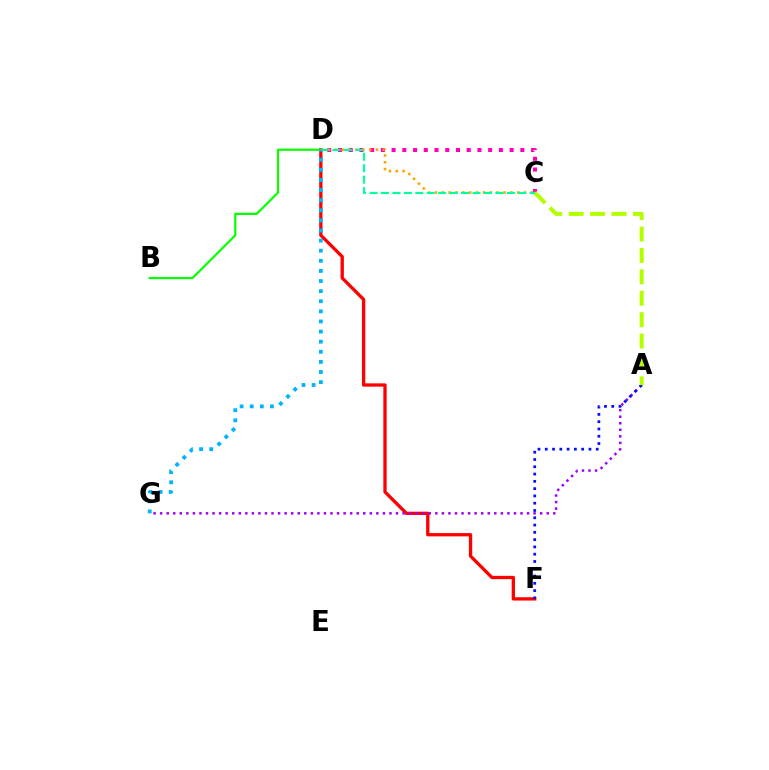{('D', 'F'): [{'color': '#ff0000', 'line_style': 'solid', 'thickness': 2.38}], ('B', 'D'): [{'color': '#08ff00', 'line_style': 'solid', 'thickness': 1.59}], ('A', 'G'): [{'color': '#9b00ff', 'line_style': 'dotted', 'thickness': 1.78}], ('C', 'D'): [{'color': '#ff00bd', 'line_style': 'dotted', 'thickness': 2.91}, {'color': '#ffa500', 'line_style': 'dotted', 'thickness': 1.86}, {'color': '#00ff9d', 'line_style': 'dashed', 'thickness': 1.55}], ('A', 'F'): [{'color': '#0010ff', 'line_style': 'dotted', 'thickness': 1.98}], ('A', 'C'): [{'color': '#b3ff00', 'line_style': 'dashed', 'thickness': 2.91}], ('D', 'G'): [{'color': '#00b5ff', 'line_style': 'dotted', 'thickness': 2.75}]}